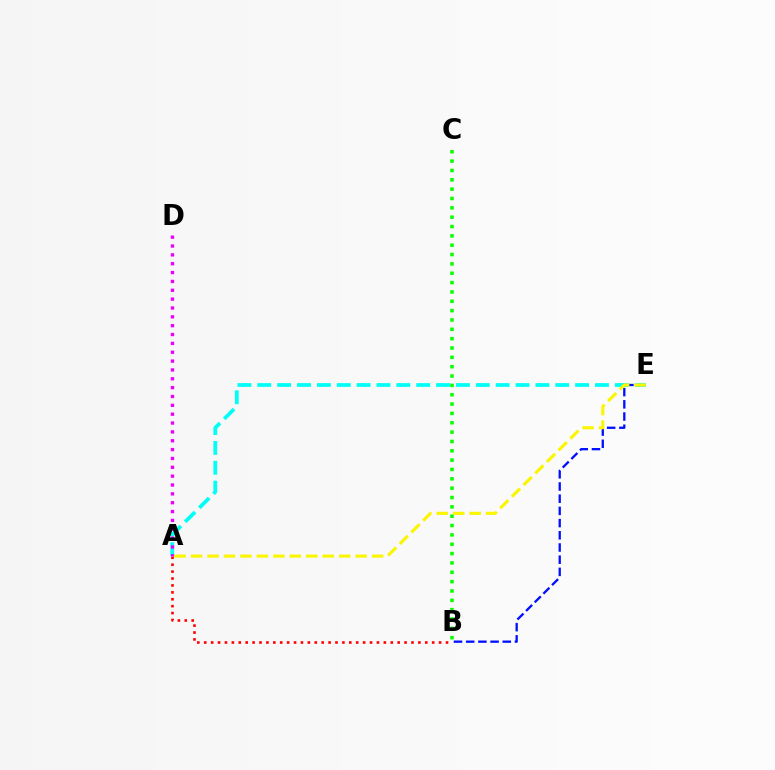{('A', 'B'): [{'color': '#ff0000', 'line_style': 'dotted', 'thickness': 1.88}], ('B', 'E'): [{'color': '#0010ff', 'line_style': 'dashed', 'thickness': 1.66}], ('A', 'E'): [{'color': '#00fff6', 'line_style': 'dashed', 'thickness': 2.7}, {'color': '#fcf500', 'line_style': 'dashed', 'thickness': 2.24}], ('A', 'D'): [{'color': '#ee00ff', 'line_style': 'dotted', 'thickness': 2.4}], ('B', 'C'): [{'color': '#08ff00', 'line_style': 'dotted', 'thickness': 2.54}]}